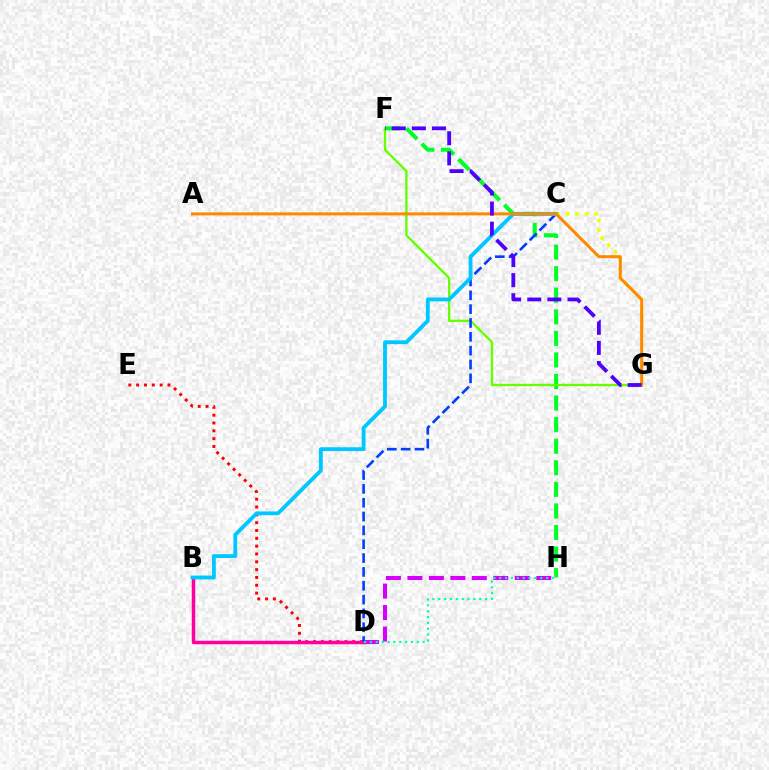{('D', 'E'): [{'color': '#ff0000', 'line_style': 'dotted', 'thickness': 2.13}], ('D', 'H'): [{'color': '#d600ff', 'line_style': 'dashed', 'thickness': 2.92}, {'color': '#00ffaf', 'line_style': 'dotted', 'thickness': 1.59}], ('F', 'H'): [{'color': '#00ff27', 'line_style': 'dashed', 'thickness': 2.93}], ('B', 'D'): [{'color': '#ff00a0', 'line_style': 'solid', 'thickness': 2.51}], ('C', 'G'): [{'color': '#eeff00', 'line_style': 'dotted', 'thickness': 2.58}], ('F', 'G'): [{'color': '#66ff00', 'line_style': 'solid', 'thickness': 1.69}, {'color': '#4f00ff', 'line_style': 'dashed', 'thickness': 2.73}], ('C', 'D'): [{'color': '#003fff', 'line_style': 'dashed', 'thickness': 1.88}], ('B', 'C'): [{'color': '#00c7ff', 'line_style': 'solid', 'thickness': 2.76}], ('A', 'G'): [{'color': '#ff8800', 'line_style': 'solid', 'thickness': 2.16}]}